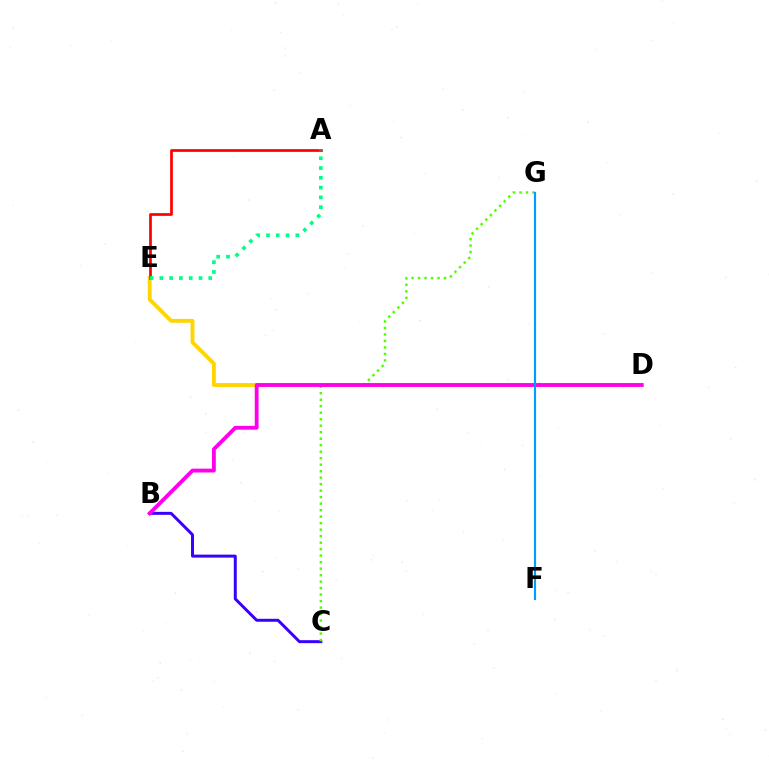{('D', 'E'): [{'color': '#ffd500', 'line_style': 'solid', 'thickness': 2.78}], ('A', 'E'): [{'color': '#ff0000', 'line_style': 'solid', 'thickness': 1.95}, {'color': '#00ff86', 'line_style': 'dotted', 'thickness': 2.66}], ('B', 'C'): [{'color': '#3700ff', 'line_style': 'solid', 'thickness': 2.14}], ('C', 'G'): [{'color': '#4fff00', 'line_style': 'dotted', 'thickness': 1.76}], ('B', 'D'): [{'color': '#ff00ed', 'line_style': 'solid', 'thickness': 2.75}], ('F', 'G'): [{'color': '#009eff', 'line_style': 'solid', 'thickness': 1.56}]}